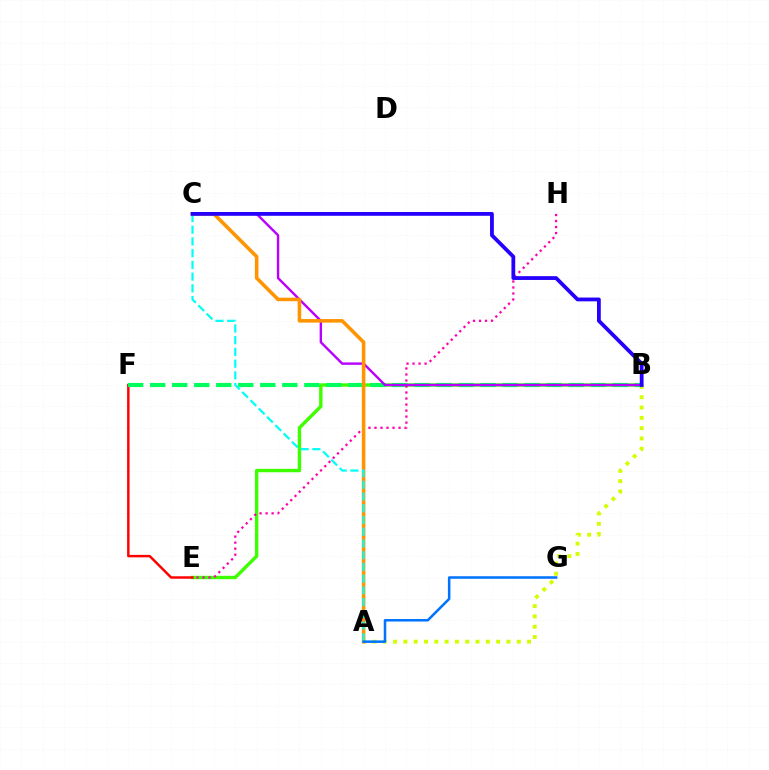{('B', 'E'): [{'color': '#3dff00', 'line_style': 'solid', 'thickness': 2.44}], ('A', 'B'): [{'color': '#d1ff00', 'line_style': 'dotted', 'thickness': 2.8}], ('E', 'F'): [{'color': '#ff0000', 'line_style': 'solid', 'thickness': 1.77}], ('B', 'F'): [{'color': '#00ff5c', 'line_style': 'dashed', 'thickness': 2.99}], ('E', 'H'): [{'color': '#ff00ac', 'line_style': 'dotted', 'thickness': 1.63}], ('B', 'C'): [{'color': '#b900ff', 'line_style': 'solid', 'thickness': 1.72}, {'color': '#2500ff', 'line_style': 'solid', 'thickness': 2.73}], ('A', 'C'): [{'color': '#ff9400', 'line_style': 'solid', 'thickness': 2.56}, {'color': '#00fff6', 'line_style': 'dashed', 'thickness': 1.59}], ('A', 'G'): [{'color': '#0074ff', 'line_style': 'solid', 'thickness': 1.82}]}